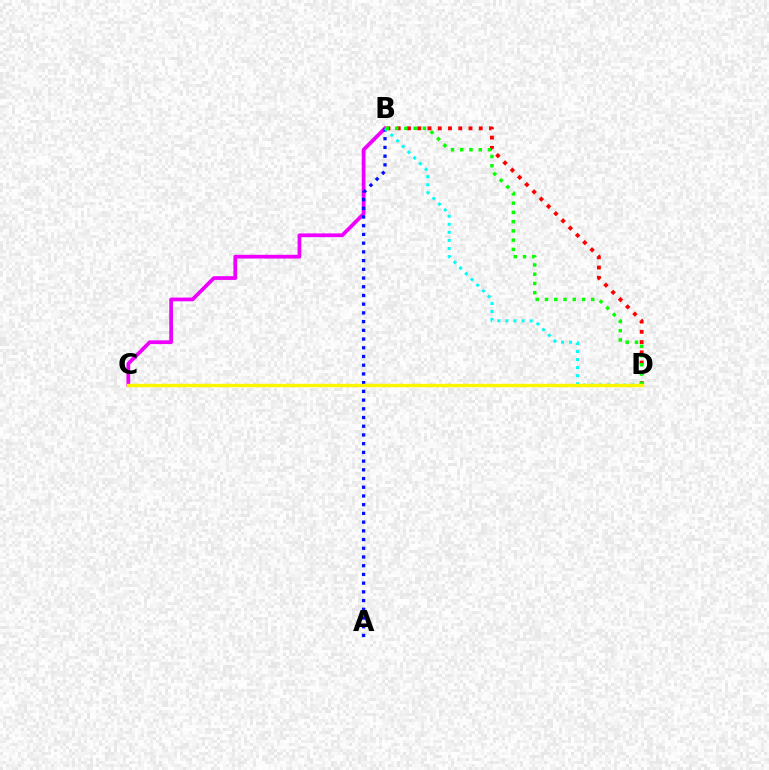{('B', 'D'): [{'color': '#ff0000', 'line_style': 'dotted', 'thickness': 2.78}, {'color': '#00fff6', 'line_style': 'dotted', 'thickness': 2.19}, {'color': '#08ff00', 'line_style': 'dotted', 'thickness': 2.51}], ('B', 'C'): [{'color': '#ee00ff', 'line_style': 'solid', 'thickness': 2.69}], ('A', 'B'): [{'color': '#0010ff', 'line_style': 'dotted', 'thickness': 2.37}], ('C', 'D'): [{'color': '#fcf500', 'line_style': 'solid', 'thickness': 2.45}]}